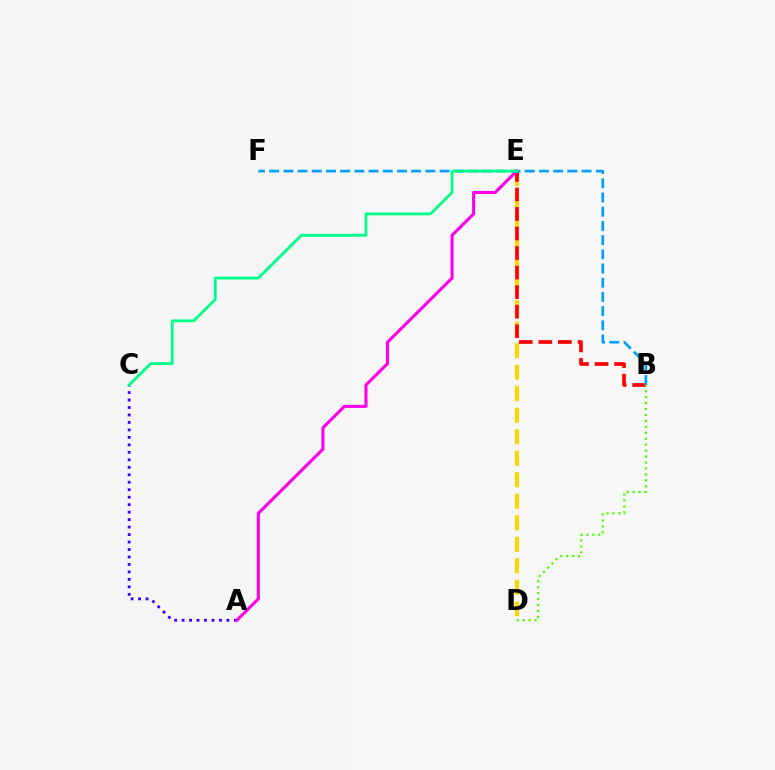{('A', 'C'): [{'color': '#3700ff', 'line_style': 'dotted', 'thickness': 2.03}], ('D', 'E'): [{'color': '#ffd500', 'line_style': 'dashed', 'thickness': 2.92}], ('B', 'E'): [{'color': '#ff0000', 'line_style': 'dashed', 'thickness': 2.66}], ('A', 'E'): [{'color': '#ff00ed', 'line_style': 'solid', 'thickness': 2.23}], ('B', 'F'): [{'color': '#009eff', 'line_style': 'dashed', 'thickness': 1.93}], ('B', 'D'): [{'color': '#4fff00', 'line_style': 'dotted', 'thickness': 1.61}], ('C', 'E'): [{'color': '#00ff86', 'line_style': 'solid', 'thickness': 2.01}]}